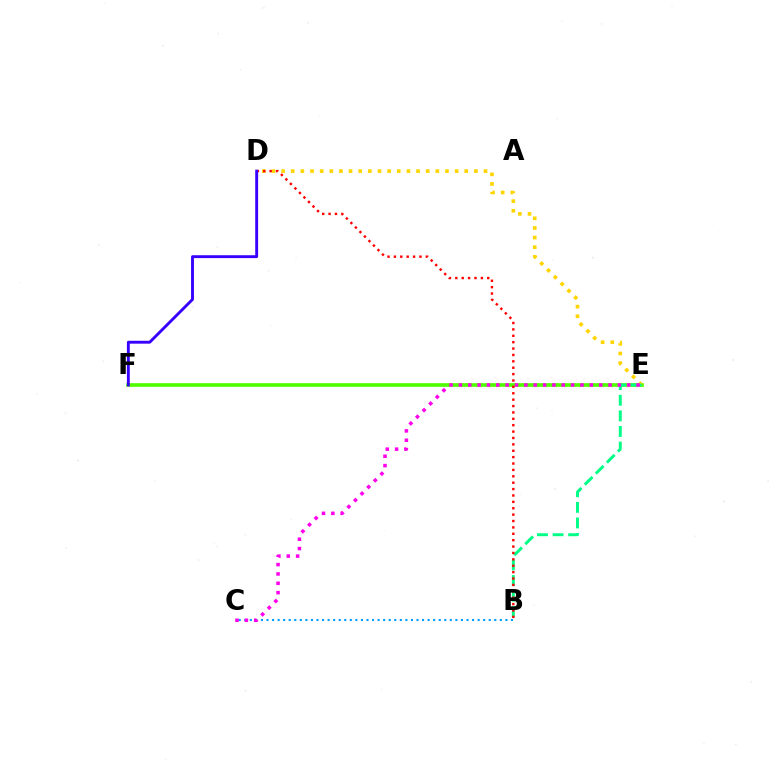{('E', 'F'): [{'color': '#4fff00', 'line_style': 'solid', 'thickness': 2.63}], ('D', 'E'): [{'color': '#ffd500', 'line_style': 'dotted', 'thickness': 2.62}], ('B', 'C'): [{'color': '#009eff', 'line_style': 'dotted', 'thickness': 1.51}], ('B', 'E'): [{'color': '#00ff86', 'line_style': 'dashed', 'thickness': 2.12}], ('C', 'E'): [{'color': '#ff00ed', 'line_style': 'dotted', 'thickness': 2.54}], ('B', 'D'): [{'color': '#ff0000', 'line_style': 'dotted', 'thickness': 1.74}], ('D', 'F'): [{'color': '#3700ff', 'line_style': 'solid', 'thickness': 2.08}]}